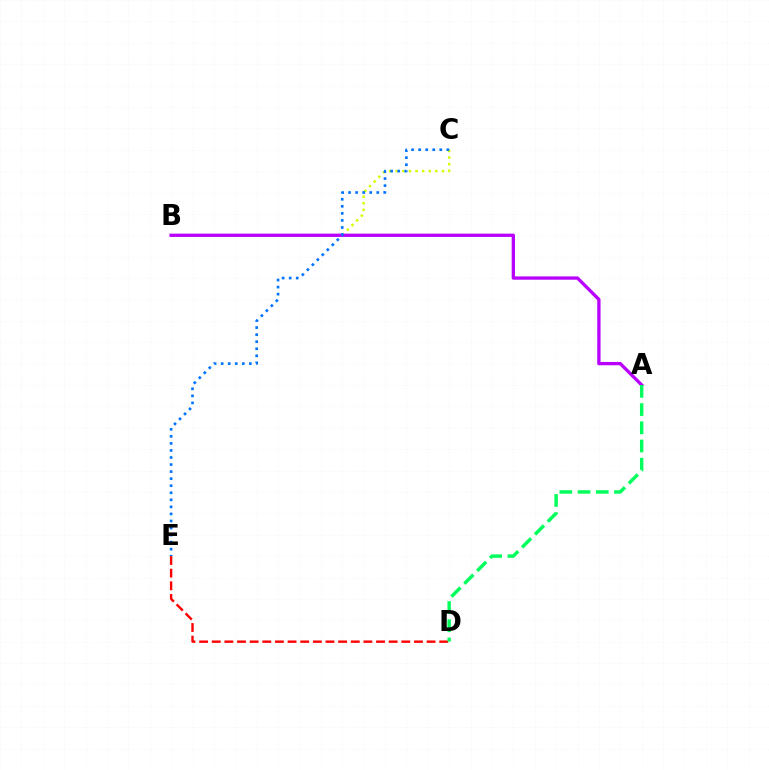{('D', 'E'): [{'color': '#ff0000', 'line_style': 'dashed', 'thickness': 1.72}], ('B', 'C'): [{'color': '#d1ff00', 'line_style': 'dotted', 'thickness': 1.79}], ('A', 'B'): [{'color': '#b900ff', 'line_style': 'solid', 'thickness': 2.38}], ('A', 'D'): [{'color': '#00ff5c', 'line_style': 'dashed', 'thickness': 2.47}], ('C', 'E'): [{'color': '#0074ff', 'line_style': 'dotted', 'thickness': 1.92}]}